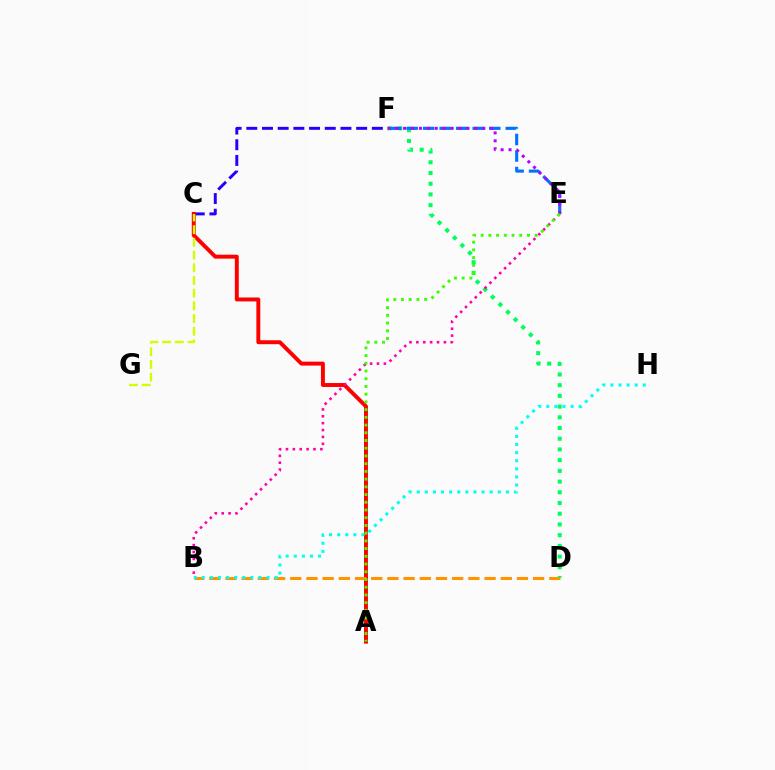{('C', 'F'): [{'color': '#2500ff', 'line_style': 'dashed', 'thickness': 2.13}], ('A', 'C'): [{'color': '#ff0000', 'line_style': 'solid', 'thickness': 2.83}], ('B', 'D'): [{'color': '#ff9400', 'line_style': 'dashed', 'thickness': 2.2}], ('D', 'F'): [{'color': '#00ff5c', 'line_style': 'dotted', 'thickness': 2.91}], ('B', 'E'): [{'color': '#ff00ac', 'line_style': 'dotted', 'thickness': 1.87}], ('E', 'F'): [{'color': '#0074ff', 'line_style': 'dashed', 'thickness': 2.24}, {'color': '#b900ff', 'line_style': 'dotted', 'thickness': 2.15}], ('B', 'H'): [{'color': '#00fff6', 'line_style': 'dotted', 'thickness': 2.2}], ('C', 'G'): [{'color': '#d1ff00', 'line_style': 'dashed', 'thickness': 1.73}], ('A', 'E'): [{'color': '#3dff00', 'line_style': 'dotted', 'thickness': 2.1}]}